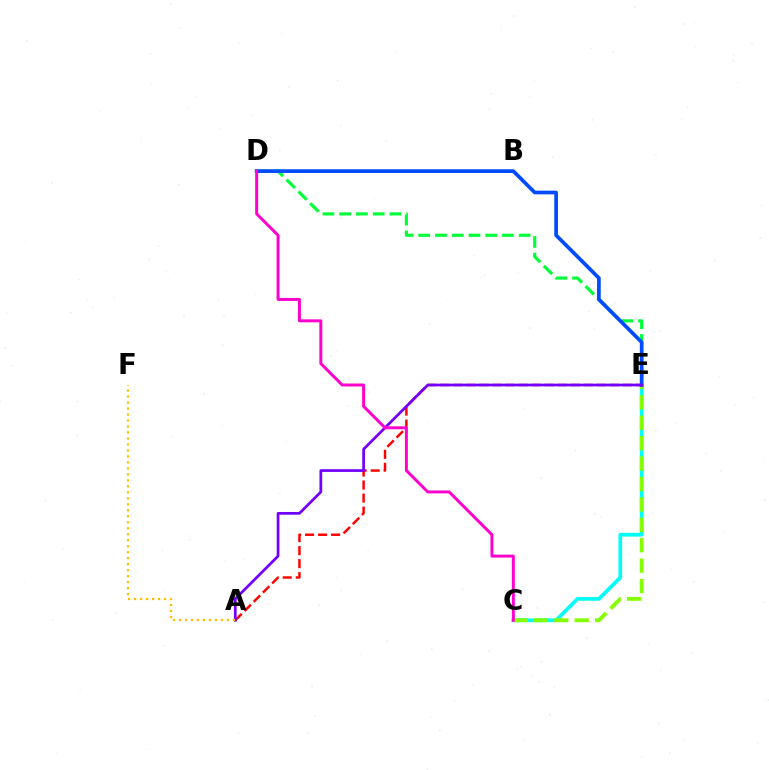{('A', 'E'): [{'color': '#ff0000', 'line_style': 'dashed', 'thickness': 1.77}, {'color': '#7200ff', 'line_style': 'solid', 'thickness': 1.96}], ('D', 'E'): [{'color': '#00ff39', 'line_style': 'dashed', 'thickness': 2.27}, {'color': '#004bff', 'line_style': 'solid', 'thickness': 2.66}], ('C', 'E'): [{'color': '#00fff6', 'line_style': 'solid', 'thickness': 2.67}, {'color': '#84ff00', 'line_style': 'dashed', 'thickness': 2.77}], ('A', 'F'): [{'color': '#ffbd00', 'line_style': 'dotted', 'thickness': 1.63}], ('C', 'D'): [{'color': '#ff00cf', 'line_style': 'solid', 'thickness': 2.13}]}